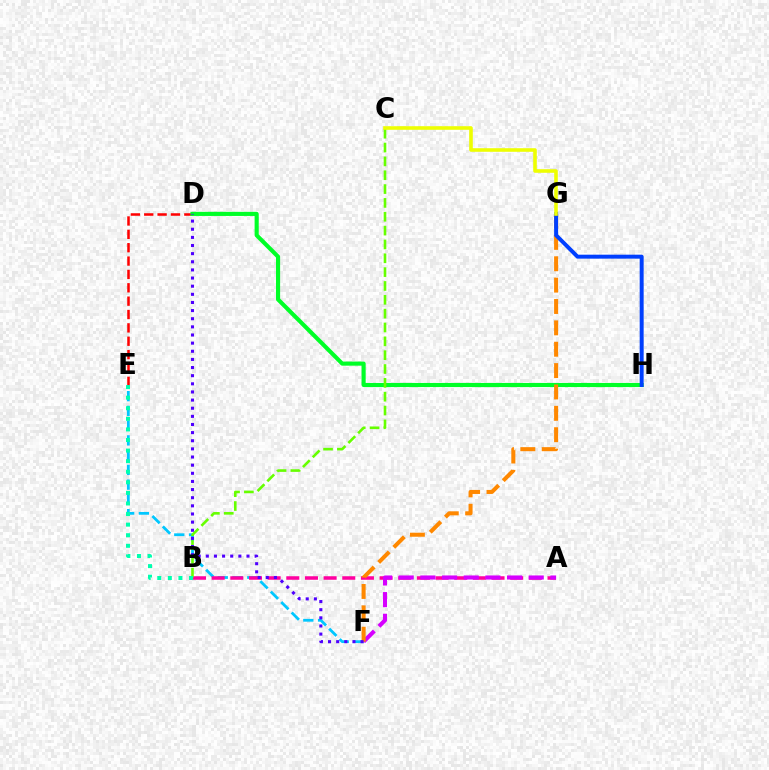{('E', 'F'): [{'color': '#00c7ff', 'line_style': 'dashed', 'thickness': 2.0}], ('D', 'E'): [{'color': '#ff0000', 'line_style': 'dashed', 'thickness': 1.82}], ('D', 'H'): [{'color': '#00ff27', 'line_style': 'solid', 'thickness': 2.97}], ('A', 'B'): [{'color': '#ff00a0', 'line_style': 'dashed', 'thickness': 2.53}], ('A', 'F'): [{'color': '#d600ff', 'line_style': 'dashed', 'thickness': 2.94}], ('B', 'C'): [{'color': '#66ff00', 'line_style': 'dashed', 'thickness': 1.88}], ('F', 'G'): [{'color': '#ff8800', 'line_style': 'dashed', 'thickness': 2.9}], ('D', 'F'): [{'color': '#4f00ff', 'line_style': 'dotted', 'thickness': 2.21}], ('B', 'E'): [{'color': '#00ffaf', 'line_style': 'dotted', 'thickness': 2.87}], ('G', 'H'): [{'color': '#003fff', 'line_style': 'solid', 'thickness': 2.85}], ('C', 'G'): [{'color': '#eeff00', 'line_style': 'solid', 'thickness': 2.58}]}